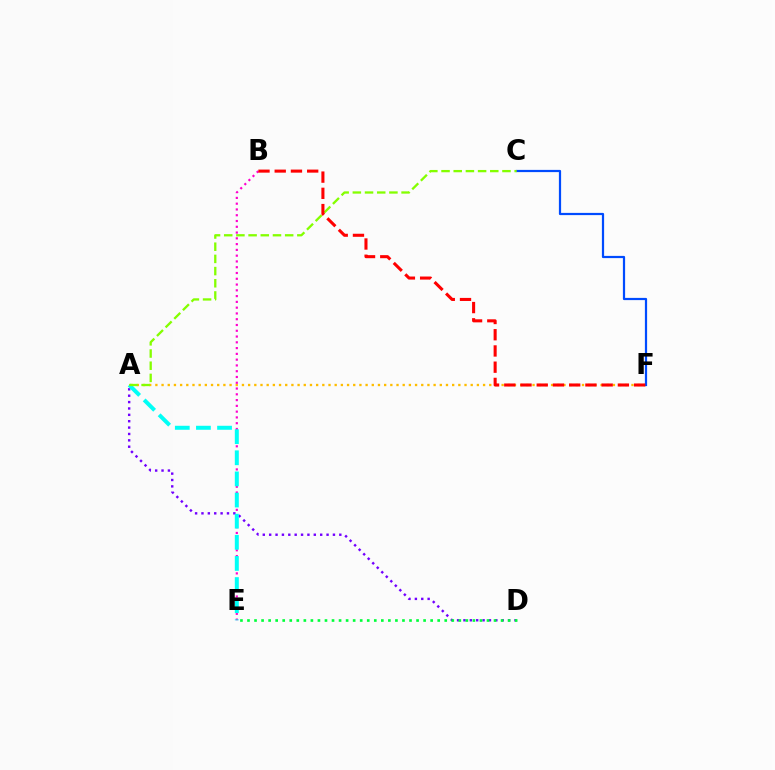{('A', 'D'): [{'color': '#7200ff', 'line_style': 'dotted', 'thickness': 1.73}], ('A', 'F'): [{'color': '#ffbd00', 'line_style': 'dotted', 'thickness': 1.68}], ('B', 'E'): [{'color': '#ff00cf', 'line_style': 'dotted', 'thickness': 1.57}], ('A', 'E'): [{'color': '#00fff6', 'line_style': 'dashed', 'thickness': 2.87}], ('D', 'E'): [{'color': '#00ff39', 'line_style': 'dotted', 'thickness': 1.91}], ('C', 'F'): [{'color': '#004bff', 'line_style': 'solid', 'thickness': 1.6}], ('A', 'C'): [{'color': '#84ff00', 'line_style': 'dashed', 'thickness': 1.66}], ('B', 'F'): [{'color': '#ff0000', 'line_style': 'dashed', 'thickness': 2.2}]}